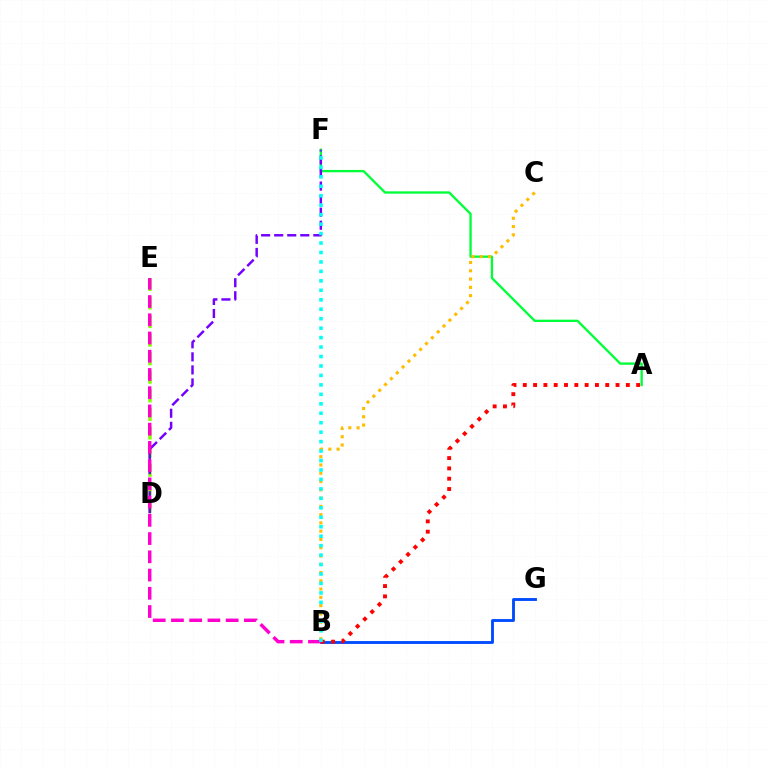{('A', 'F'): [{'color': '#00ff39', 'line_style': 'solid', 'thickness': 1.68}], ('D', 'E'): [{'color': '#84ff00', 'line_style': 'dashed', 'thickness': 2.52}], ('B', 'G'): [{'color': '#004bff', 'line_style': 'solid', 'thickness': 2.06}], ('D', 'F'): [{'color': '#7200ff', 'line_style': 'dashed', 'thickness': 1.77}], ('B', 'C'): [{'color': '#ffbd00', 'line_style': 'dotted', 'thickness': 2.25}], ('A', 'B'): [{'color': '#ff0000', 'line_style': 'dotted', 'thickness': 2.8}], ('B', 'E'): [{'color': '#ff00cf', 'line_style': 'dashed', 'thickness': 2.48}], ('B', 'F'): [{'color': '#00fff6', 'line_style': 'dotted', 'thickness': 2.57}]}